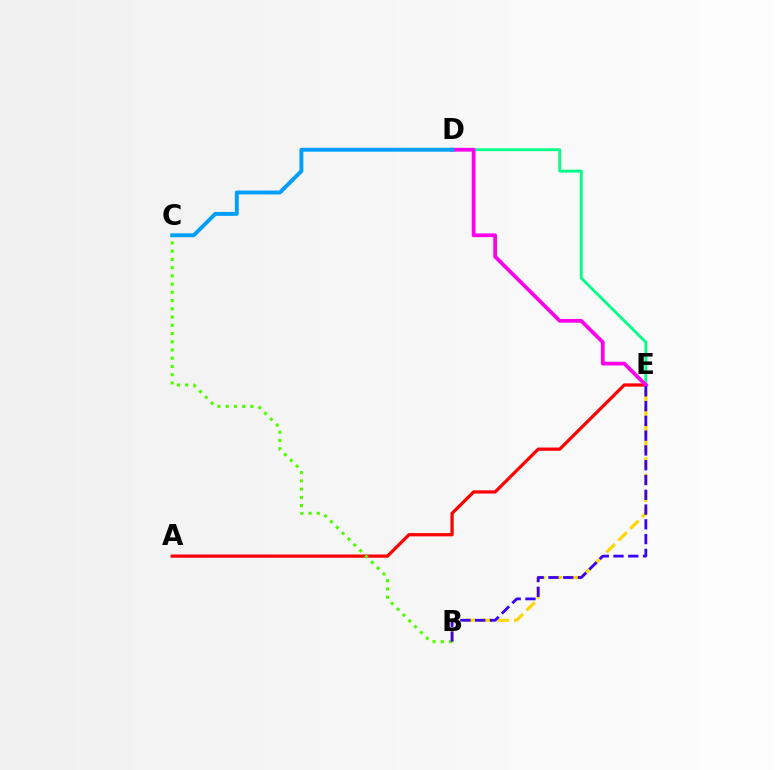{('B', 'E'): [{'color': '#ffd500', 'line_style': 'dashed', 'thickness': 2.26}, {'color': '#3700ff', 'line_style': 'dashed', 'thickness': 2.01}], ('A', 'E'): [{'color': '#ff0000', 'line_style': 'solid', 'thickness': 2.33}], ('D', 'E'): [{'color': '#00ff86', 'line_style': 'solid', 'thickness': 2.03}, {'color': '#ff00ed', 'line_style': 'solid', 'thickness': 2.7}], ('B', 'C'): [{'color': '#4fff00', 'line_style': 'dotted', 'thickness': 2.24}], ('C', 'D'): [{'color': '#009eff', 'line_style': 'solid', 'thickness': 2.81}]}